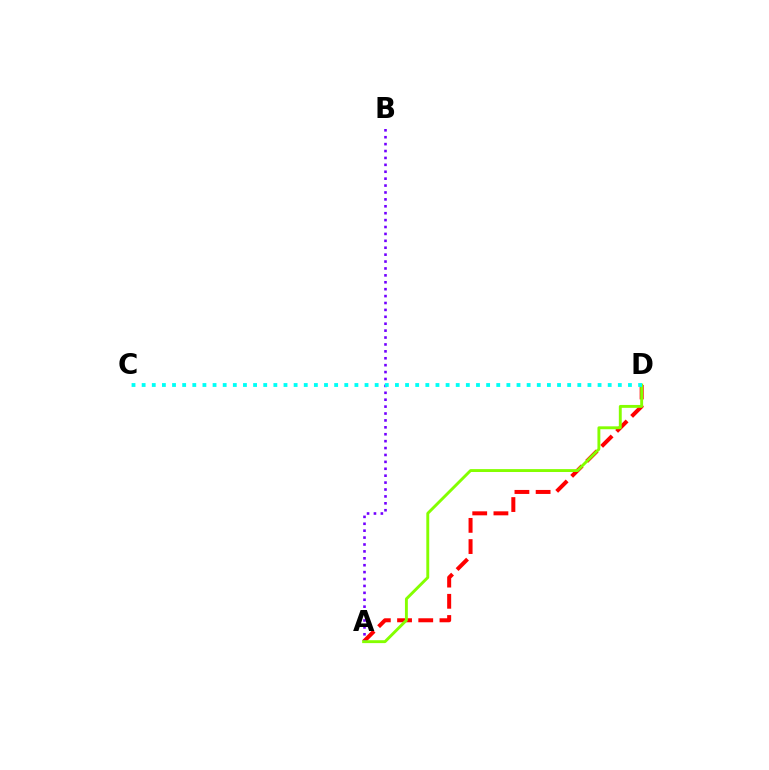{('A', 'D'): [{'color': '#ff0000', 'line_style': 'dashed', 'thickness': 2.88}, {'color': '#84ff00', 'line_style': 'solid', 'thickness': 2.09}], ('A', 'B'): [{'color': '#7200ff', 'line_style': 'dotted', 'thickness': 1.88}], ('C', 'D'): [{'color': '#00fff6', 'line_style': 'dotted', 'thickness': 2.75}]}